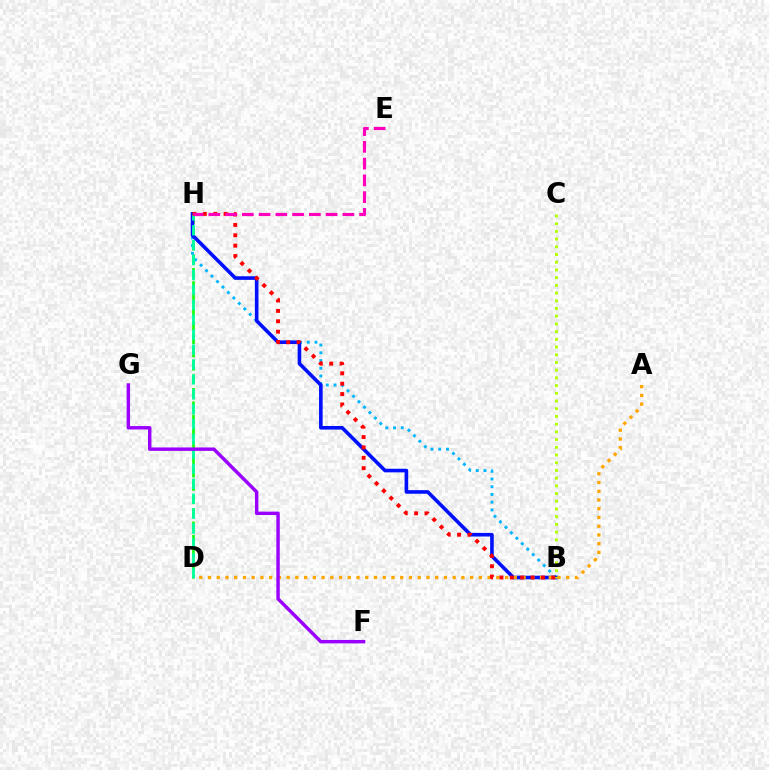{('D', 'H'): [{'color': '#08ff00', 'line_style': 'dashed', 'thickness': 1.81}, {'color': '#00ff9d', 'line_style': 'dashed', 'thickness': 2.03}], ('B', 'H'): [{'color': '#00b5ff', 'line_style': 'dotted', 'thickness': 2.1}, {'color': '#0010ff', 'line_style': 'solid', 'thickness': 2.59}, {'color': '#ff0000', 'line_style': 'dotted', 'thickness': 2.82}], ('B', 'C'): [{'color': '#b3ff00', 'line_style': 'dotted', 'thickness': 2.1}], ('A', 'D'): [{'color': '#ffa500', 'line_style': 'dotted', 'thickness': 2.37}], ('E', 'H'): [{'color': '#ff00bd', 'line_style': 'dashed', 'thickness': 2.28}], ('F', 'G'): [{'color': '#9b00ff', 'line_style': 'solid', 'thickness': 2.47}]}